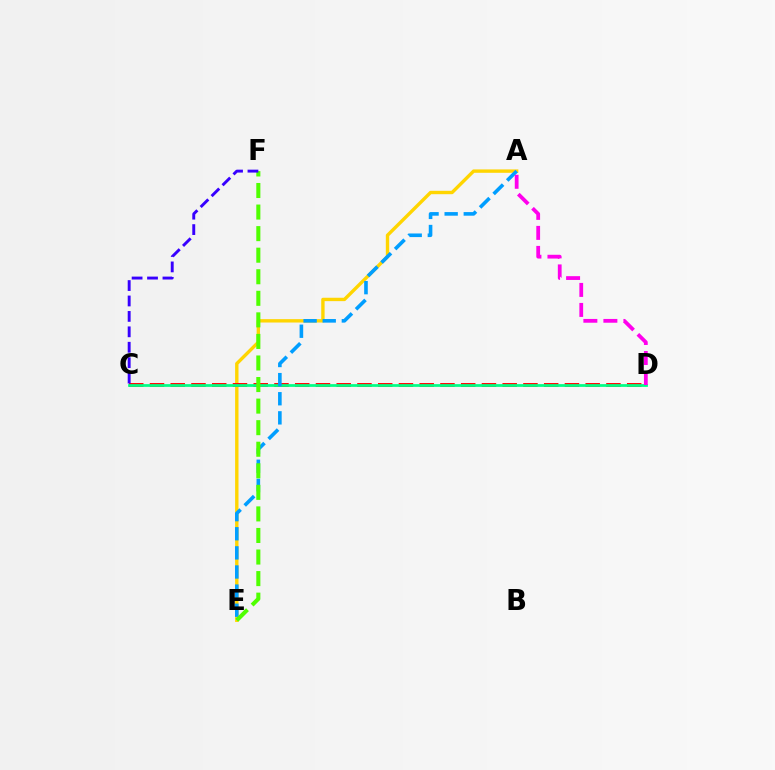{('A', 'E'): [{'color': '#ffd500', 'line_style': 'solid', 'thickness': 2.43}, {'color': '#009eff', 'line_style': 'dashed', 'thickness': 2.6}], ('C', 'D'): [{'color': '#ff0000', 'line_style': 'dashed', 'thickness': 2.82}, {'color': '#00ff86', 'line_style': 'solid', 'thickness': 1.97}], ('E', 'F'): [{'color': '#4fff00', 'line_style': 'dashed', 'thickness': 2.93}], ('A', 'D'): [{'color': '#ff00ed', 'line_style': 'dashed', 'thickness': 2.72}], ('C', 'F'): [{'color': '#3700ff', 'line_style': 'dashed', 'thickness': 2.1}]}